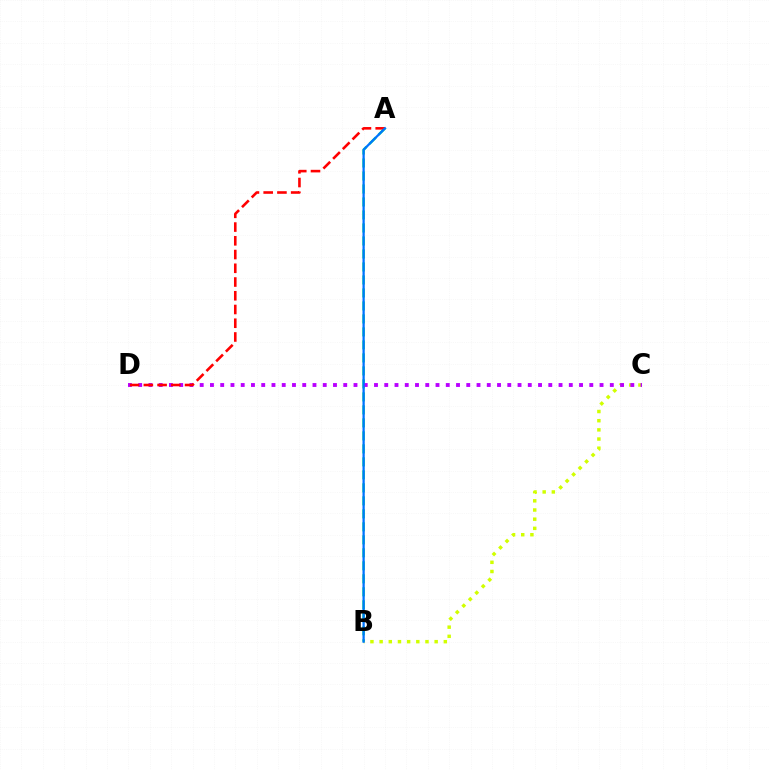{('B', 'C'): [{'color': '#d1ff00', 'line_style': 'dotted', 'thickness': 2.49}], ('A', 'B'): [{'color': '#00ff5c', 'line_style': 'dashed', 'thickness': 1.77}, {'color': '#0074ff', 'line_style': 'solid', 'thickness': 1.64}], ('C', 'D'): [{'color': '#b900ff', 'line_style': 'dotted', 'thickness': 2.79}], ('A', 'D'): [{'color': '#ff0000', 'line_style': 'dashed', 'thickness': 1.87}]}